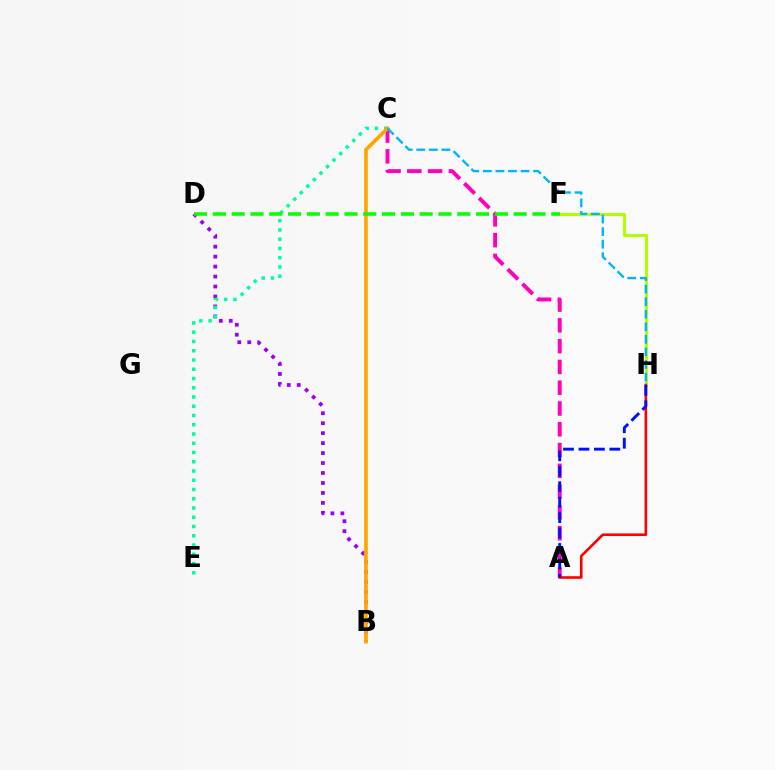{('B', 'D'): [{'color': '#9b00ff', 'line_style': 'dotted', 'thickness': 2.71}], ('F', 'H'): [{'color': '#b3ff00', 'line_style': 'solid', 'thickness': 2.19}], ('A', 'C'): [{'color': '#ff00bd', 'line_style': 'dashed', 'thickness': 2.82}], ('C', 'E'): [{'color': '#00ff9d', 'line_style': 'dotted', 'thickness': 2.51}], ('B', 'C'): [{'color': '#ffa500', 'line_style': 'solid', 'thickness': 2.63}], ('A', 'H'): [{'color': '#ff0000', 'line_style': 'solid', 'thickness': 1.88}, {'color': '#0010ff', 'line_style': 'dashed', 'thickness': 2.1}], ('D', 'F'): [{'color': '#08ff00', 'line_style': 'dashed', 'thickness': 2.55}], ('C', 'H'): [{'color': '#00b5ff', 'line_style': 'dashed', 'thickness': 1.71}]}